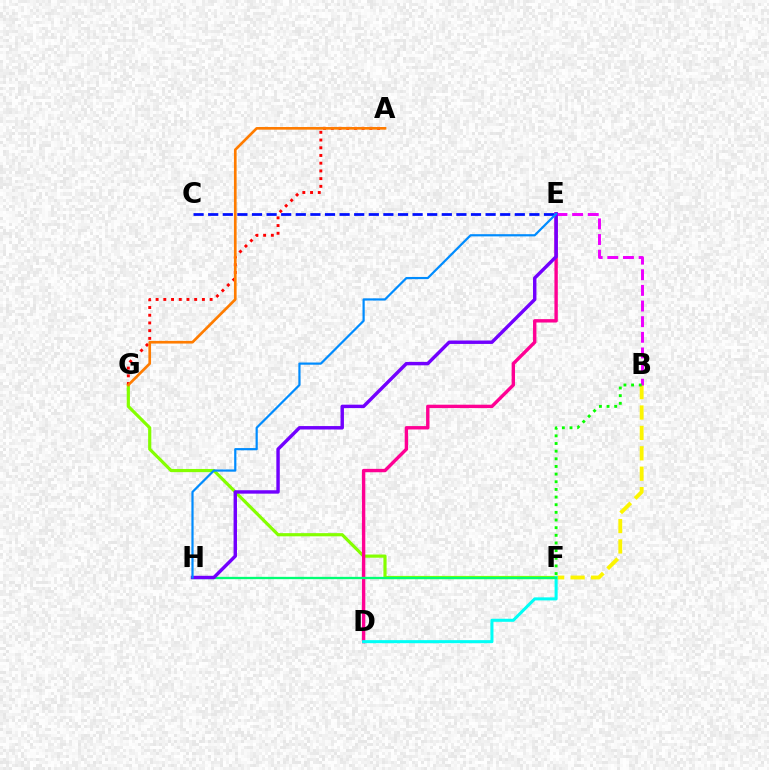{('F', 'G'): [{'color': '#84ff00', 'line_style': 'solid', 'thickness': 2.28}], ('D', 'E'): [{'color': '#ff0094', 'line_style': 'solid', 'thickness': 2.44}], ('B', 'F'): [{'color': '#fcf500', 'line_style': 'dashed', 'thickness': 2.77}, {'color': '#08ff00', 'line_style': 'dotted', 'thickness': 2.08}], ('D', 'F'): [{'color': '#00fff6', 'line_style': 'solid', 'thickness': 2.19}], ('B', 'E'): [{'color': '#ee00ff', 'line_style': 'dashed', 'thickness': 2.12}], ('C', 'E'): [{'color': '#0010ff', 'line_style': 'dashed', 'thickness': 1.98}], ('F', 'H'): [{'color': '#00ff74', 'line_style': 'solid', 'thickness': 1.66}], ('E', 'H'): [{'color': '#7200ff', 'line_style': 'solid', 'thickness': 2.46}, {'color': '#008cff', 'line_style': 'solid', 'thickness': 1.59}], ('A', 'G'): [{'color': '#ff0000', 'line_style': 'dotted', 'thickness': 2.1}, {'color': '#ff7c00', 'line_style': 'solid', 'thickness': 1.92}]}